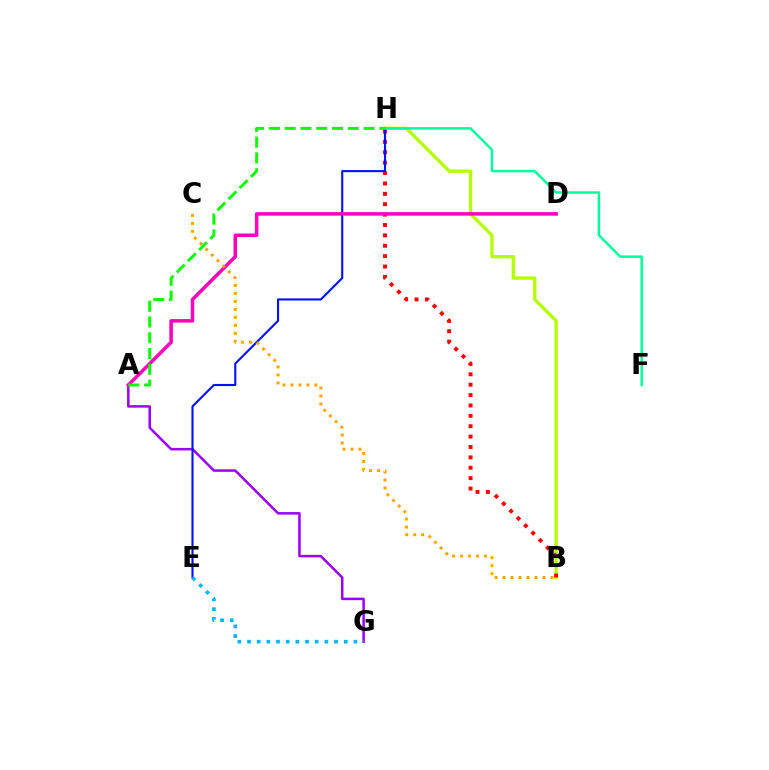{('A', 'G'): [{'color': '#9b00ff', 'line_style': 'solid', 'thickness': 1.81}], ('B', 'H'): [{'color': '#b3ff00', 'line_style': 'solid', 'thickness': 2.38}, {'color': '#ff0000', 'line_style': 'dotted', 'thickness': 2.82}], ('E', 'H'): [{'color': '#0010ff', 'line_style': 'solid', 'thickness': 1.51}], ('F', 'H'): [{'color': '#00ff9d', 'line_style': 'solid', 'thickness': 1.79}], ('A', 'D'): [{'color': '#ff00bd', 'line_style': 'solid', 'thickness': 2.53}], ('B', 'C'): [{'color': '#ffa500', 'line_style': 'dotted', 'thickness': 2.17}], ('A', 'H'): [{'color': '#08ff00', 'line_style': 'dashed', 'thickness': 2.14}], ('E', 'G'): [{'color': '#00b5ff', 'line_style': 'dotted', 'thickness': 2.63}]}